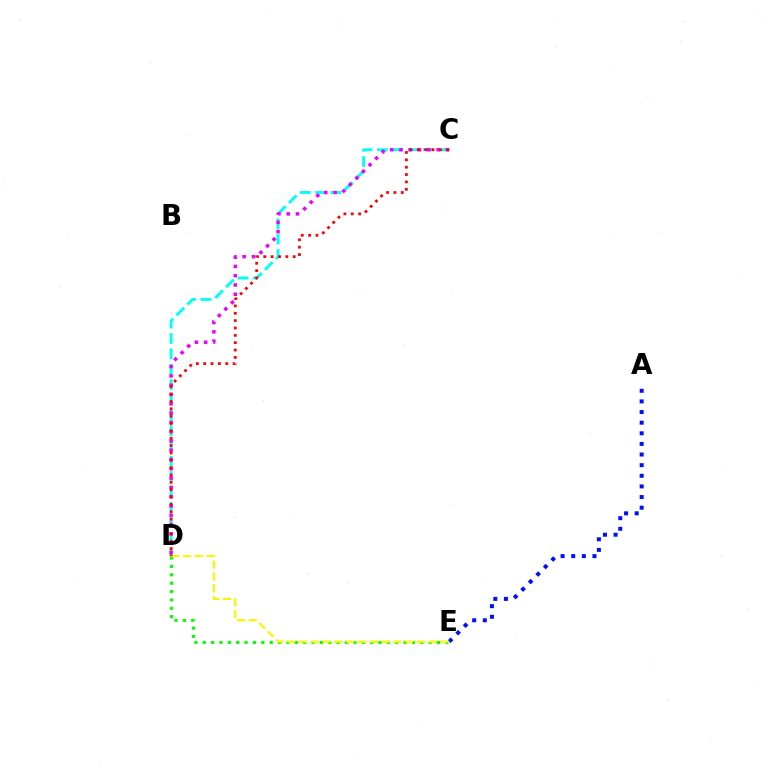{('C', 'D'): [{'color': '#00fff6', 'line_style': 'dashed', 'thickness': 2.08}, {'color': '#ee00ff', 'line_style': 'dotted', 'thickness': 2.52}, {'color': '#ff0000', 'line_style': 'dotted', 'thickness': 2.0}], ('A', 'E'): [{'color': '#0010ff', 'line_style': 'dotted', 'thickness': 2.89}], ('D', 'E'): [{'color': '#08ff00', 'line_style': 'dotted', 'thickness': 2.27}, {'color': '#fcf500', 'line_style': 'dashed', 'thickness': 1.6}]}